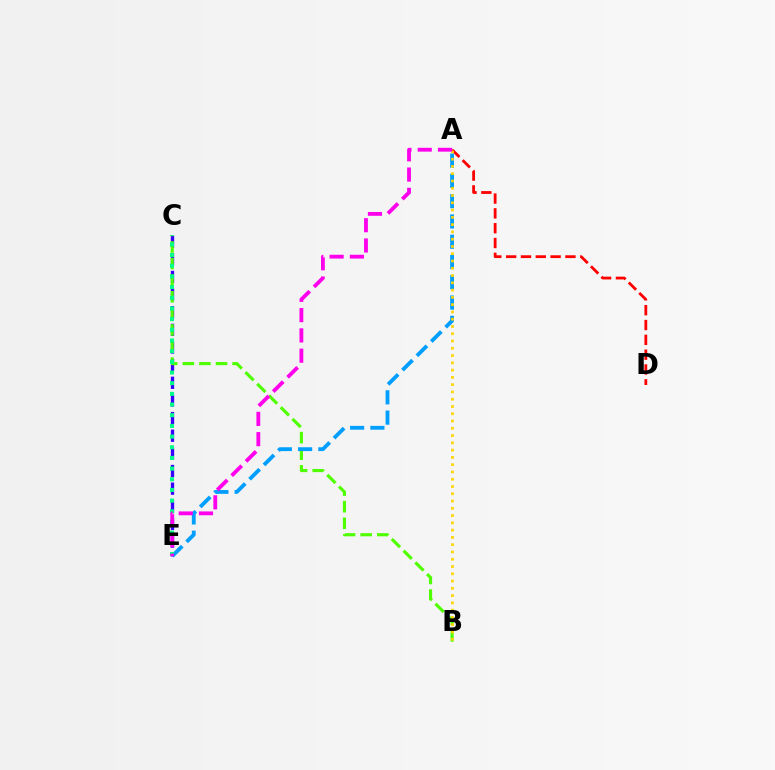{('C', 'E'): [{'color': '#3700ff', 'line_style': 'dashed', 'thickness': 2.4}, {'color': '#00ff86', 'line_style': 'dotted', 'thickness': 2.9}], ('B', 'C'): [{'color': '#4fff00', 'line_style': 'dashed', 'thickness': 2.25}], ('A', 'D'): [{'color': '#ff0000', 'line_style': 'dashed', 'thickness': 2.01}], ('A', 'E'): [{'color': '#009eff', 'line_style': 'dashed', 'thickness': 2.75}, {'color': '#ff00ed', 'line_style': 'dashed', 'thickness': 2.75}], ('A', 'B'): [{'color': '#ffd500', 'line_style': 'dotted', 'thickness': 1.98}]}